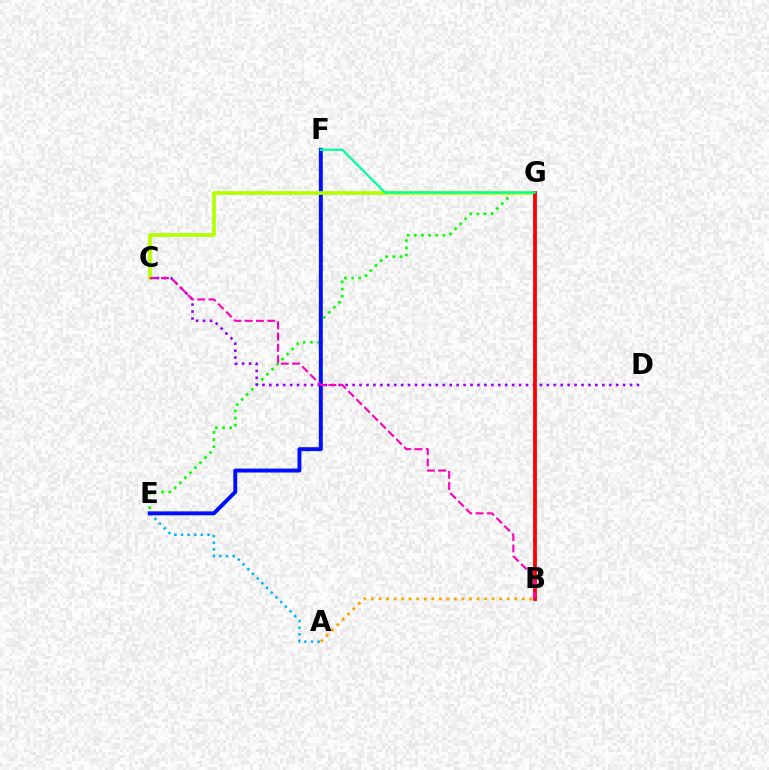{('A', 'E'): [{'color': '#00b5ff', 'line_style': 'dotted', 'thickness': 1.81}], ('A', 'B'): [{'color': '#ffa500', 'line_style': 'dotted', 'thickness': 2.05}], ('E', 'G'): [{'color': '#08ff00', 'line_style': 'dotted', 'thickness': 1.94}], ('C', 'D'): [{'color': '#9b00ff', 'line_style': 'dotted', 'thickness': 1.88}], ('E', 'F'): [{'color': '#0010ff', 'line_style': 'solid', 'thickness': 2.83}], ('C', 'G'): [{'color': '#b3ff00', 'line_style': 'solid', 'thickness': 2.67}], ('B', 'G'): [{'color': '#ff0000', 'line_style': 'solid', 'thickness': 2.73}], ('F', 'G'): [{'color': '#00ff9d', 'line_style': 'solid', 'thickness': 1.64}], ('B', 'C'): [{'color': '#ff00bd', 'line_style': 'dashed', 'thickness': 1.53}]}